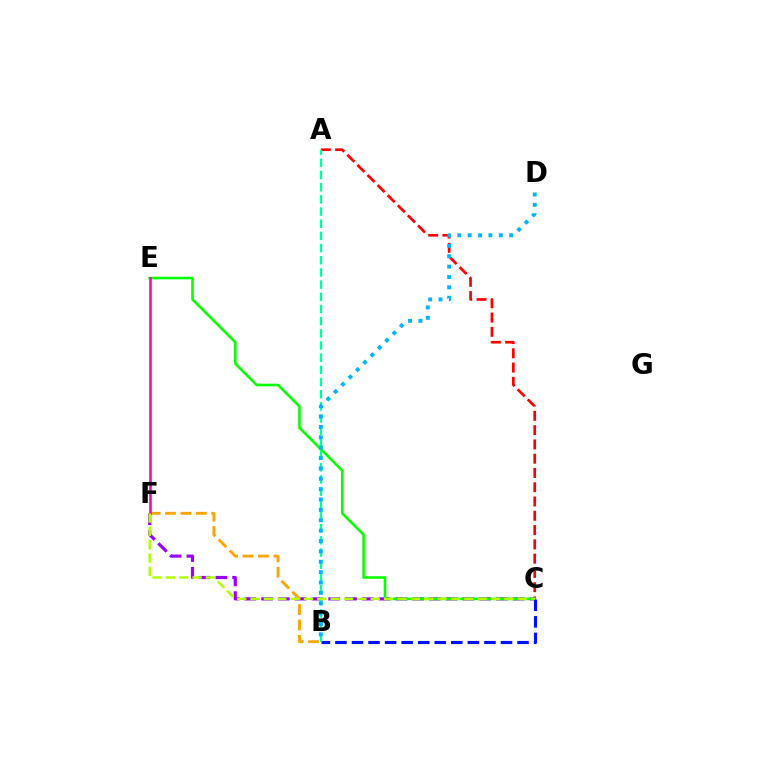{('A', 'C'): [{'color': '#ff0000', 'line_style': 'dashed', 'thickness': 1.94}], ('C', 'F'): [{'color': '#9b00ff', 'line_style': 'dashed', 'thickness': 2.28}, {'color': '#b3ff00', 'line_style': 'dashed', 'thickness': 1.81}], ('B', 'F'): [{'color': '#ffa500', 'line_style': 'dashed', 'thickness': 2.09}], ('C', 'E'): [{'color': '#08ff00', 'line_style': 'solid', 'thickness': 1.87}], ('B', 'C'): [{'color': '#0010ff', 'line_style': 'dashed', 'thickness': 2.25}], ('A', 'B'): [{'color': '#00ff9d', 'line_style': 'dashed', 'thickness': 1.65}], ('B', 'D'): [{'color': '#00b5ff', 'line_style': 'dotted', 'thickness': 2.82}], ('E', 'F'): [{'color': '#ff00bd', 'line_style': 'solid', 'thickness': 1.87}]}